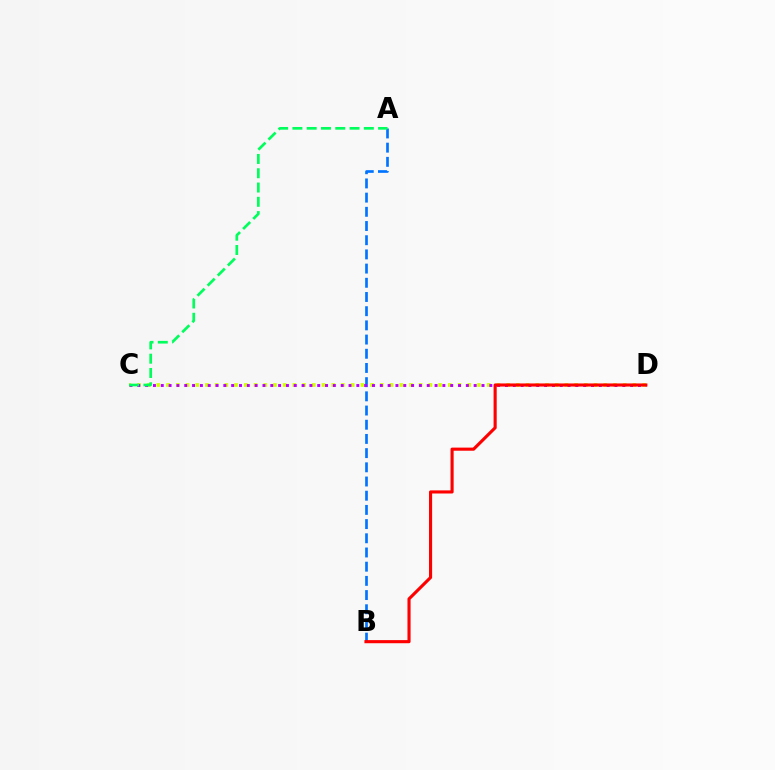{('C', 'D'): [{'color': '#d1ff00', 'line_style': 'dotted', 'thickness': 2.64}, {'color': '#b900ff', 'line_style': 'dotted', 'thickness': 2.13}], ('A', 'B'): [{'color': '#0074ff', 'line_style': 'dashed', 'thickness': 1.93}], ('A', 'C'): [{'color': '#00ff5c', 'line_style': 'dashed', 'thickness': 1.94}], ('B', 'D'): [{'color': '#ff0000', 'line_style': 'solid', 'thickness': 2.24}]}